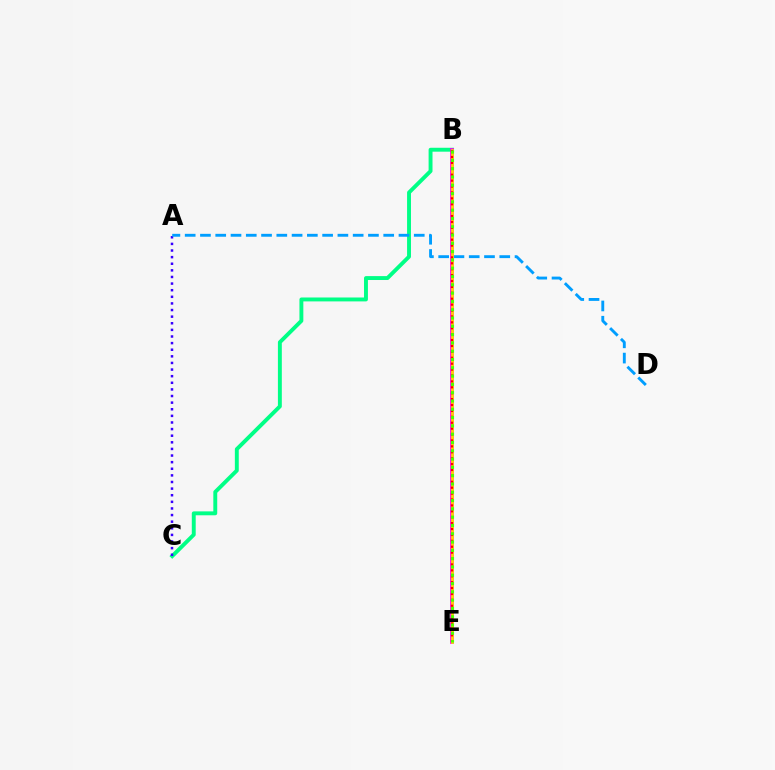{('B', 'C'): [{'color': '#00ff86', 'line_style': 'solid', 'thickness': 2.81}], ('B', 'E'): [{'color': '#ff00ed', 'line_style': 'solid', 'thickness': 2.71}, {'color': '#ffd500', 'line_style': 'solid', 'thickness': 1.91}, {'color': '#ff0000', 'line_style': 'dotted', 'thickness': 1.6}, {'color': '#4fff00', 'line_style': 'dotted', 'thickness': 2.25}], ('A', 'C'): [{'color': '#3700ff', 'line_style': 'dotted', 'thickness': 1.8}], ('A', 'D'): [{'color': '#009eff', 'line_style': 'dashed', 'thickness': 2.07}]}